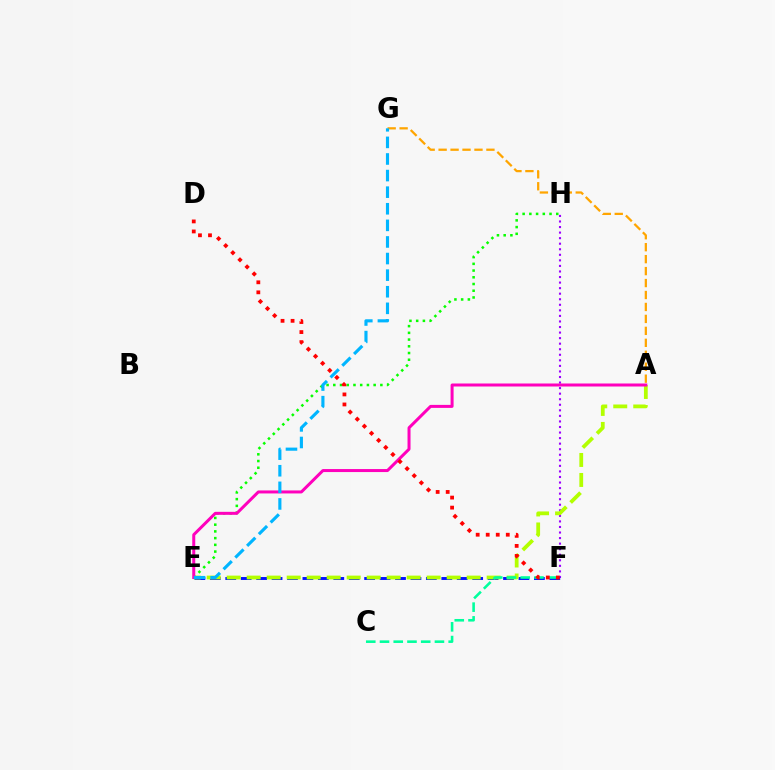{('A', 'G'): [{'color': '#ffa500', 'line_style': 'dashed', 'thickness': 1.62}], ('E', 'H'): [{'color': '#08ff00', 'line_style': 'dotted', 'thickness': 1.83}], ('F', 'H'): [{'color': '#9b00ff', 'line_style': 'dotted', 'thickness': 1.51}], ('E', 'F'): [{'color': '#0010ff', 'line_style': 'dashed', 'thickness': 2.1}], ('A', 'E'): [{'color': '#b3ff00', 'line_style': 'dashed', 'thickness': 2.72}, {'color': '#ff00bd', 'line_style': 'solid', 'thickness': 2.17}], ('C', 'F'): [{'color': '#00ff9d', 'line_style': 'dashed', 'thickness': 1.87}], ('D', 'F'): [{'color': '#ff0000', 'line_style': 'dotted', 'thickness': 2.73}], ('E', 'G'): [{'color': '#00b5ff', 'line_style': 'dashed', 'thickness': 2.25}]}